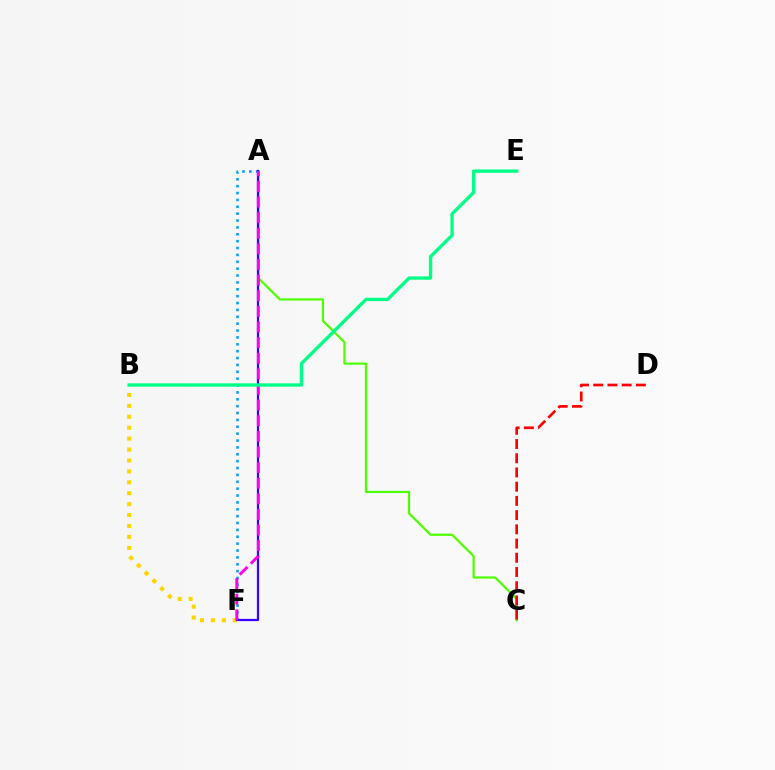{('A', 'F'): [{'color': '#009eff', 'line_style': 'dotted', 'thickness': 1.87}, {'color': '#3700ff', 'line_style': 'solid', 'thickness': 1.61}, {'color': '#ff00ed', 'line_style': 'dashed', 'thickness': 2.12}], ('A', 'C'): [{'color': '#4fff00', 'line_style': 'solid', 'thickness': 1.6}], ('B', 'F'): [{'color': '#ffd500', 'line_style': 'dotted', 'thickness': 2.97}], ('C', 'D'): [{'color': '#ff0000', 'line_style': 'dashed', 'thickness': 1.93}], ('B', 'E'): [{'color': '#00ff86', 'line_style': 'solid', 'thickness': 2.41}]}